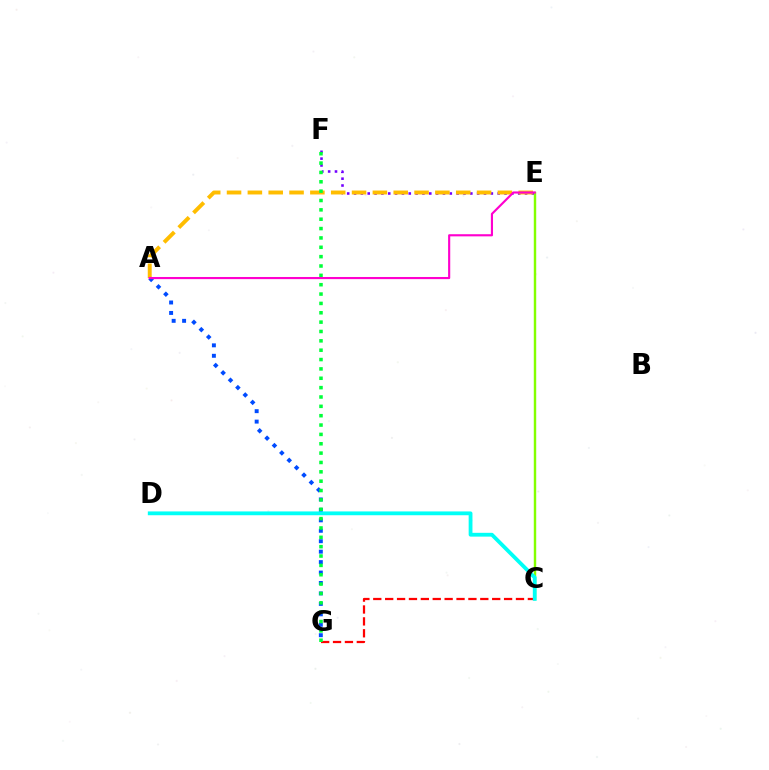{('C', 'G'): [{'color': '#ff0000', 'line_style': 'dashed', 'thickness': 1.62}], ('E', 'F'): [{'color': '#7200ff', 'line_style': 'dotted', 'thickness': 1.86}], ('A', 'G'): [{'color': '#004bff', 'line_style': 'dotted', 'thickness': 2.84}], ('C', 'E'): [{'color': '#84ff00', 'line_style': 'solid', 'thickness': 1.75}], ('A', 'E'): [{'color': '#ffbd00', 'line_style': 'dashed', 'thickness': 2.83}, {'color': '#ff00cf', 'line_style': 'solid', 'thickness': 1.54}], ('F', 'G'): [{'color': '#00ff39', 'line_style': 'dotted', 'thickness': 2.54}], ('C', 'D'): [{'color': '#00fff6', 'line_style': 'solid', 'thickness': 2.74}]}